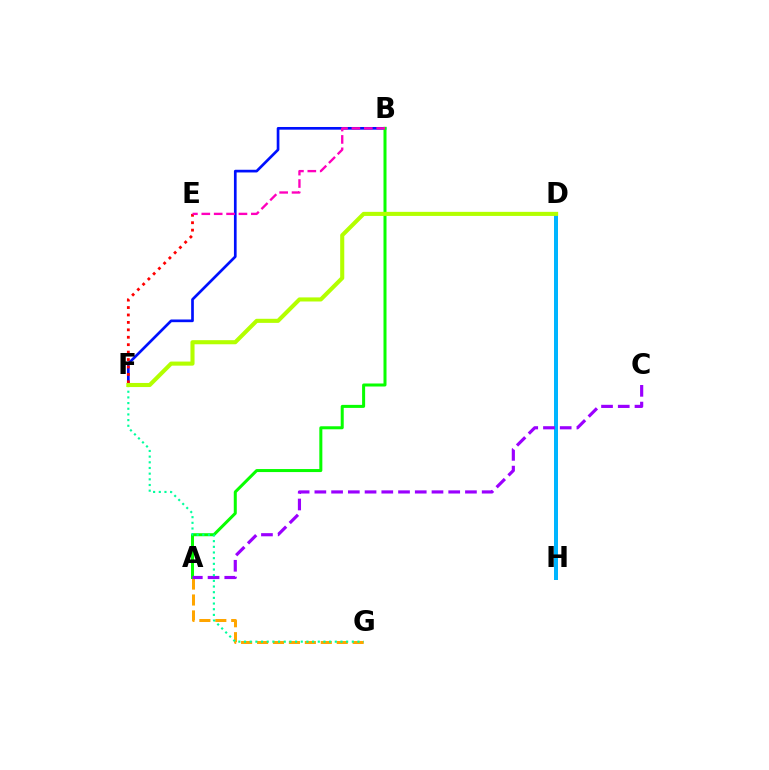{('D', 'H'): [{'color': '#00b5ff', 'line_style': 'solid', 'thickness': 2.88}], ('A', 'G'): [{'color': '#ffa500', 'line_style': 'dashed', 'thickness': 2.16}], ('B', 'F'): [{'color': '#0010ff', 'line_style': 'solid', 'thickness': 1.94}], ('A', 'B'): [{'color': '#08ff00', 'line_style': 'solid', 'thickness': 2.17}], ('E', 'F'): [{'color': '#ff0000', 'line_style': 'dotted', 'thickness': 2.02}], ('A', 'C'): [{'color': '#9b00ff', 'line_style': 'dashed', 'thickness': 2.27}], ('F', 'G'): [{'color': '#00ff9d', 'line_style': 'dotted', 'thickness': 1.54}], ('D', 'F'): [{'color': '#b3ff00', 'line_style': 'solid', 'thickness': 2.94}], ('B', 'E'): [{'color': '#ff00bd', 'line_style': 'dashed', 'thickness': 1.68}]}